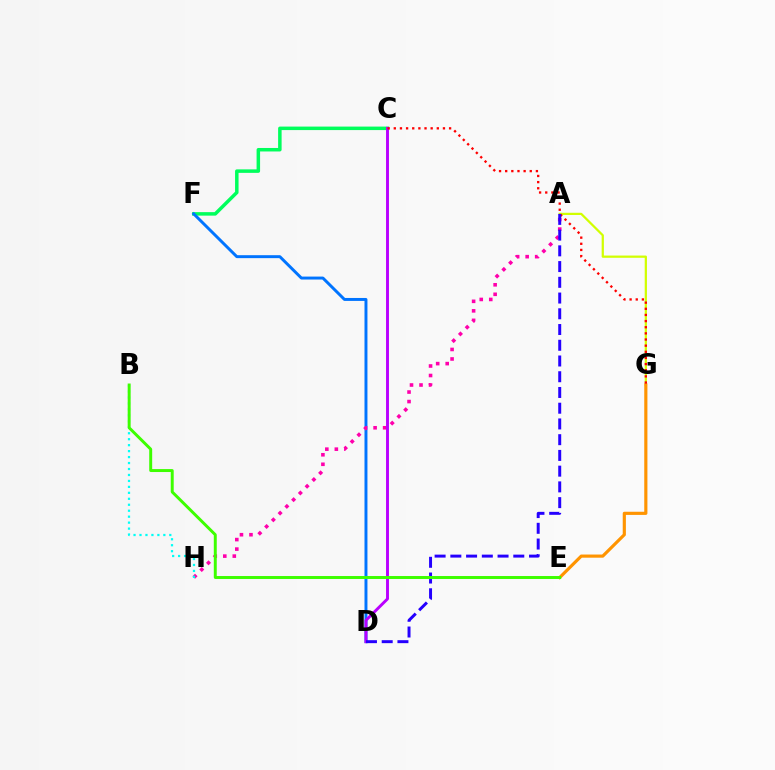{('C', 'F'): [{'color': '#00ff5c', 'line_style': 'solid', 'thickness': 2.51}], ('A', 'G'): [{'color': '#d1ff00', 'line_style': 'solid', 'thickness': 1.61}], ('D', 'F'): [{'color': '#0074ff', 'line_style': 'solid', 'thickness': 2.12}], ('A', 'H'): [{'color': '#ff00ac', 'line_style': 'dotted', 'thickness': 2.59}], ('C', 'D'): [{'color': '#b900ff', 'line_style': 'solid', 'thickness': 2.1}], ('B', 'H'): [{'color': '#00fff6', 'line_style': 'dotted', 'thickness': 1.62}], ('E', 'G'): [{'color': '#ff9400', 'line_style': 'solid', 'thickness': 2.27}], ('C', 'G'): [{'color': '#ff0000', 'line_style': 'dotted', 'thickness': 1.67}], ('A', 'D'): [{'color': '#2500ff', 'line_style': 'dashed', 'thickness': 2.14}], ('B', 'E'): [{'color': '#3dff00', 'line_style': 'solid', 'thickness': 2.13}]}